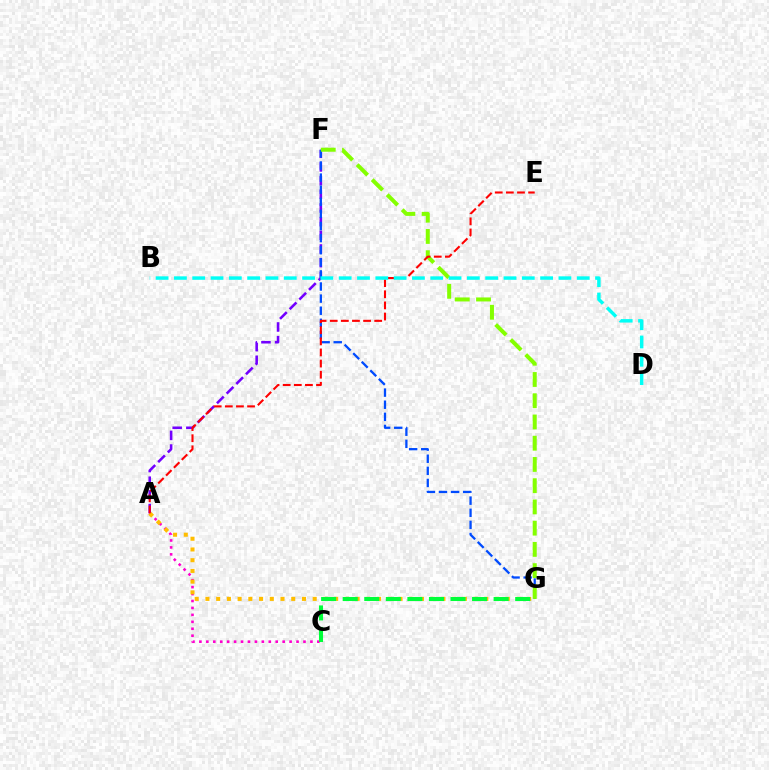{('A', 'C'): [{'color': '#ff00cf', 'line_style': 'dotted', 'thickness': 1.89}], ('A', 'F'): [{'color': '#7200ff', 'line_style': 'dashed', 'thickness': 1.86}], ('A', 'G'): [{'color': '#ffbd00', 'line_style': 'dotted', 'thickness': 2.91}], ('F', 'G'): [{'color': '#004bff', 'line_style': 'dashed', 'thickness': 1.64}, {'color': '#84ff00', 'line_style': 'dashed', 'thickness': 2.89}], ('A', 'E'): [{'color': '#ff0000', 'line_style': 'dashed', 'thickness': 1.51}], ('C', 'G'): [{'color': '#00ff39', 'line_style': 'dashed', 'thickness': 2.93}], ('B', 'D'): [{'color': '#00fff6', 'line_style': 'dashed', 'thickness': 2.49}]}